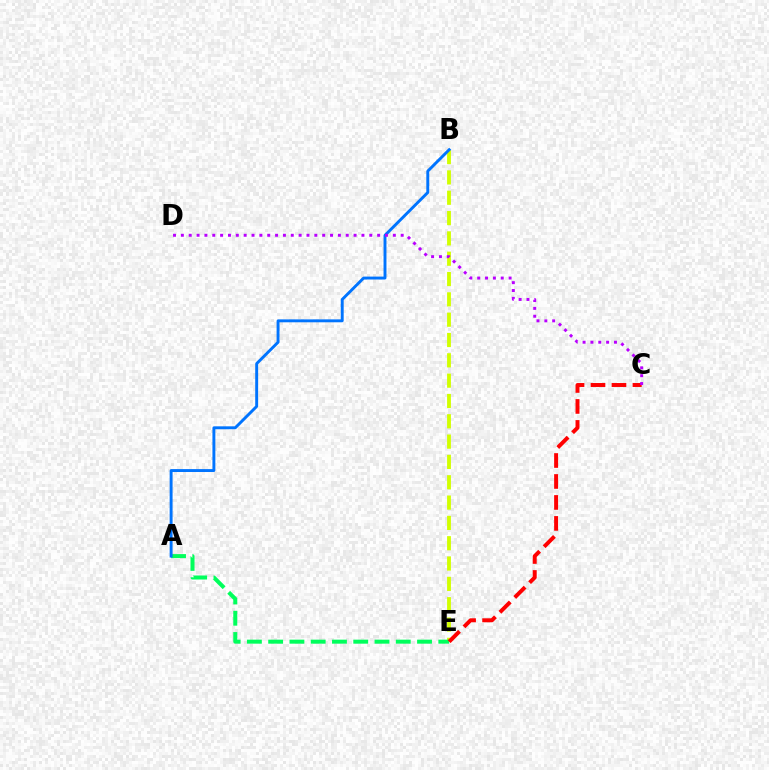{('B', 'E'): [{'color': '#d1ff00', 'line_style': 'dashed', 'thickness': 2.76}], ('A', 'E'): [{'color': '#00ff5c', 'line_style': 'dashed', 'thickness': 2.89}], ('C', 'E'): [{'color': '#ff0000', 'line_style': 'dashed', 'thickness': 2.85}], ('A', 'B'): [{'color': '#0074ff', 'line_style': 'solid', 'thickness': 2.1}], ('C', 'D'): [{'color': '#b900ff', 'line_style': 'dotted', 'thickness': 2.13}]}